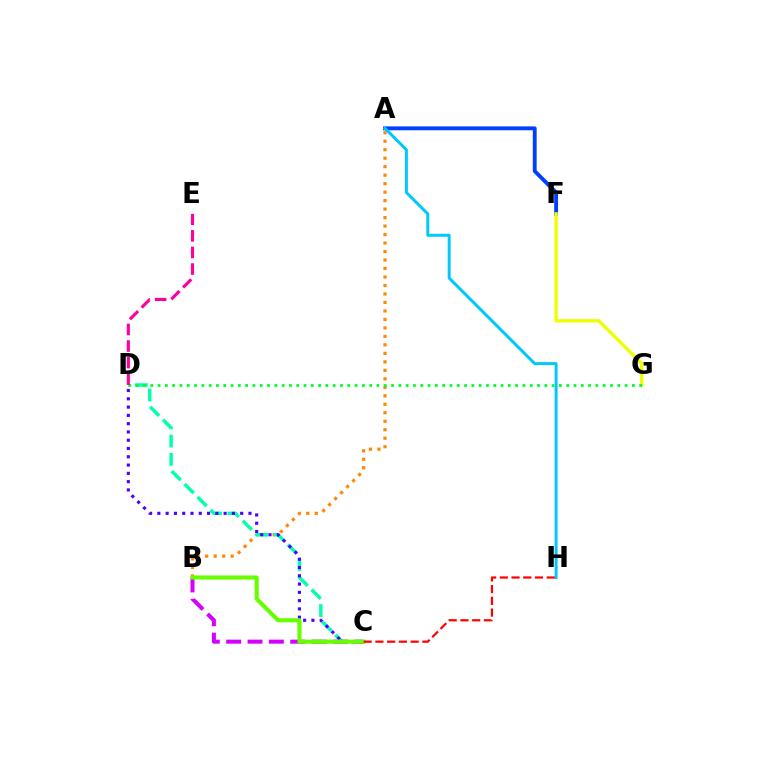{('A', 'B'): [{'color': '#ff8800', 'line_style': 'dotted', 'thickness': 2.31}], ('C', 'D'): [{'color': '#00ffaf', 'line_style': 'dashed', 'thickness': 2.49}, {'color': '#4f00ff', 'line_style': 'dotted', 'thickness': 2.25}], ('A', 'F'): [{'color': '#003fff', 'line_style': 'solid', 'thickness': 2.78}], ('F', 'G'): [{'color': '#eeff00', 'line_style': 'solid', 'thickness': 2.42}], ('D', 'G'): [{'color': '#00ff27', 'line_style': 'dotted', 'thickness': 1.98}], ('A', 'H'): [{'color': '#00c7ff', 'line_style': 'solid', 'thickness': 2.13}], ('D', 'E'): [{'color': '#ff00a0', 'line_style': 'dashed', 'thickness': 2.25}], ('B', 'C'): [{'color': '#d600ff', 'line_style': 'dashed', 'thickness': 2.9}, {'color': '#66ff00', 'line_style': 'solid', 'thickness': 2.95}], ('C', 'H'): [{'color': '#ff0000', 'line_style': 'dashed', 'thickness': 1.59}]}